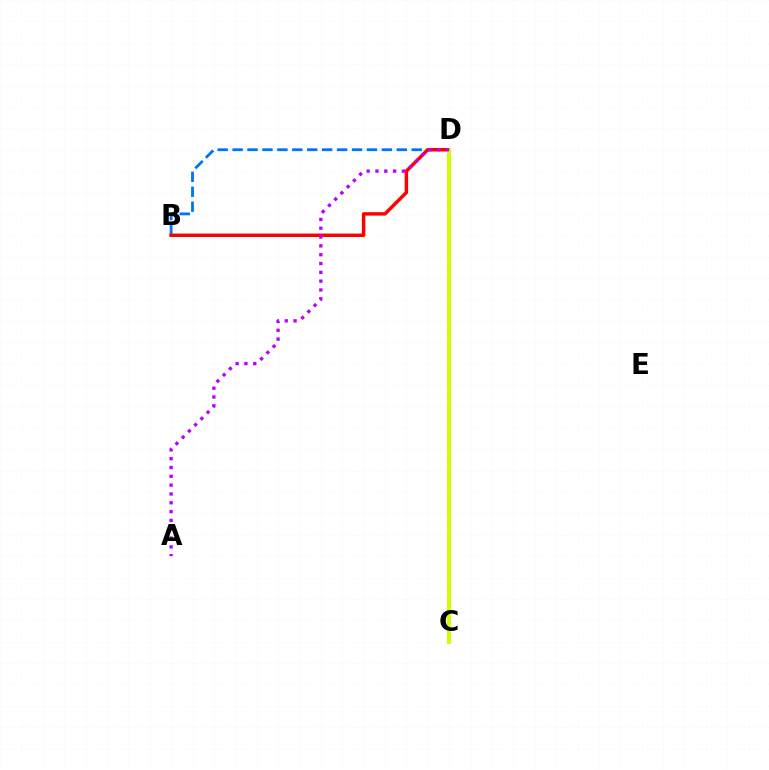{('C', 'D'): [{'color': '#00ff5c', 'line_style': 'solid', 'thickness': 2.77}, {'color': '#d1ff00', 'line_style': 'solid', 'thickness': 2.93}], ('B', 'D'): [{'color': '#0074ff', 'line_style': 'dashed', 'thickness': 2.03}, {'color': '#ff0000', 'line_style': 'solid', 'thickness': 2.49}], ('A', 'D'): [{'color': '#b900ff', 'line_style': 'dotted', 'thickness': 2.4}]}